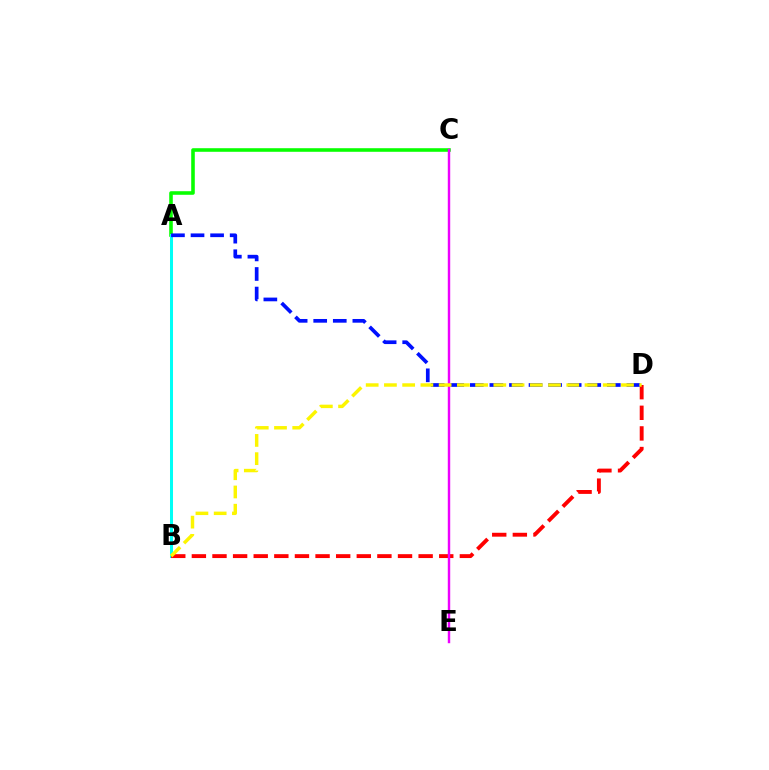{('A', 'C'): [{'color': '#08ff00', 'line_style': 'solid', 'thickness': 2.58}], ('A', 'B'): [{'color': '#00fff6', 'line_style': 'solid', 'thickness': 2.16}], ('B', 'D'): [{'color': '#ff0000', 'line_style': 'dashed', 'thickness': 2.8}, {'color': '#fcf500', 'line_style': 'dashed', 'thickness': 2.48}], ('C', 'E'): [{'color': '#ee00ff', 'line_style': 'solid', 'thickness': 1.75}], ('A', 'D'): [{'color': '#0010ff', 'line_style': 'dashed', 'thickness': 2.66}]}